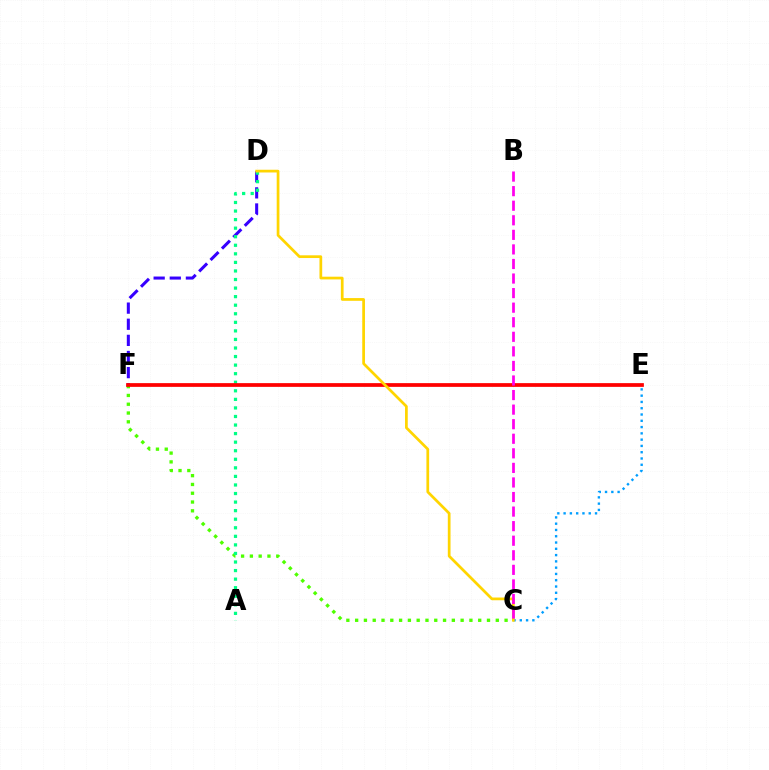{('C', 'E'): [{'color': '#009eff', 'line_style': 'dotted', 'thickness': 1.71}], ('C', 'F'): [{'color': '#4fff00', 'line_style': 'dotted', 'thickness': 2.39}], ('D', 'F'): [{'color': '#3700ff', 'line_style': 'dashed', 'thickness': 2.19}], ('A', 'D'): [{'color': '#00ff86', 'line_style': 'dotted', 'thickness': 2.33}], ('E', 'F'): [{'color': '#ff0000', 'line_style': 'solid', 'thickness': 2.69}], ('C', 'D'): [{'color': '#ffd500', 'line_style': 'solid', 'thickness': 1.96}], ('B', 'C'): [{'color': '#ff00ed', 'line_style': 'dashed', 'thickness': 1.98}]}